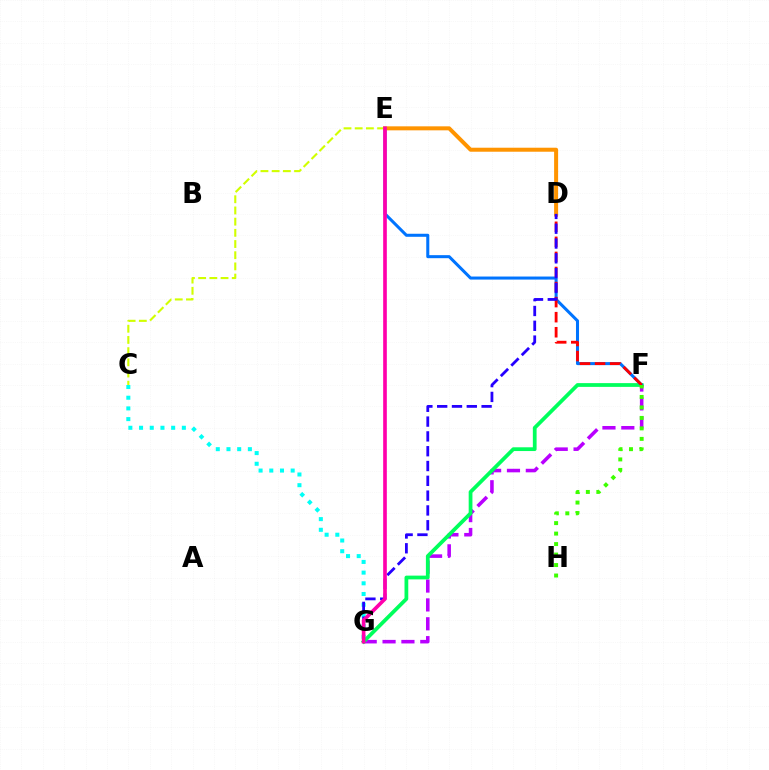{('C', 'G'): [{'color': '#00fff6', 'line_style': 'dotted', 'thickness': 2.91}], ('F', 'G'): [{'color': '#b900ff', 'line_style': 'dashed', 'thickness': 2.56}, {'color': '#00ff5c', 'line_style': 'solid', 'thickness': 2.71}], ('C', 'E'): [{'color': '#d1ff00', 'line_style': 'dashed', 'thickness': 1.52}], ('E', 'F'): [{'color': '#0074ff', 'line_style': 'solid', 'thickness': 2.19}], ('D', 'F'): [{'color': '#ff0000', 'line_style': 'dashed', 'thickness': 2.05}], ('D', 'E'): [{'color': '#ff9400', 'line_style': 'solid', 'thickness': 2.88}], ('F', 'H'): [{'color': '#3dff00', 'line_style': 'dotted', 'thickness': 2.85}], ('D', 'G'): [{'color': '#2500ff', 'line_style': 'dashed', 'thickness': 2.01}], ('E', 'G'): [{'color': '#ff00ac', 'line_style': 'solid', 'thickness': 2.63}]}